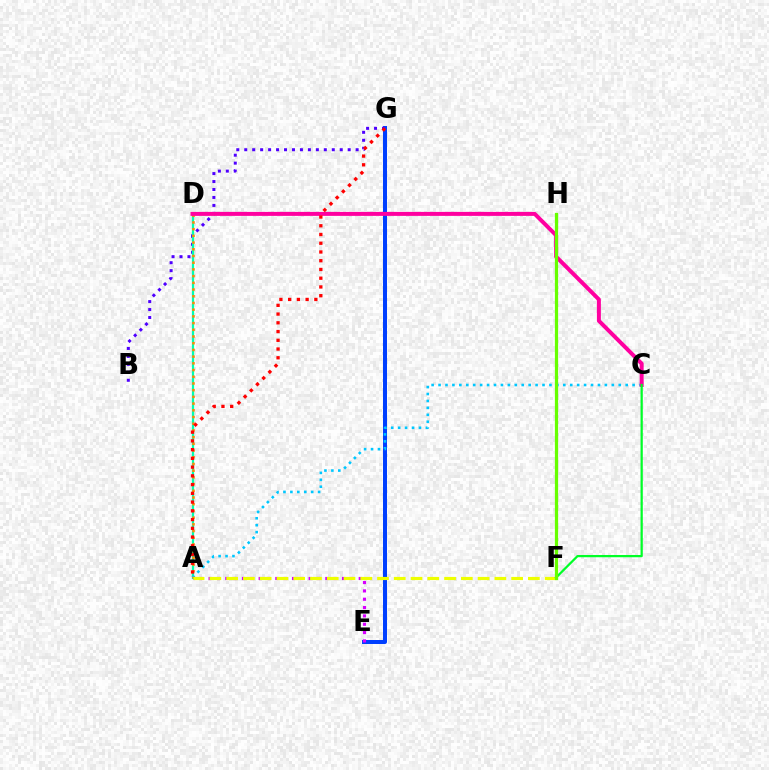{('E', 'G'): [{'color': '#003fff', 'line_style': 'solid', 'thickness': 2.88}], ('A', 'E'): [{'color': '#d600ff', 'line_style': 'dotted', 'thickness': 2.27}], ('B', 'G'): [{'color': '#4f00ff', 'line_style': 'dotted', 'thickness': 2.16}], ('A', 'D'): [{'color': '#00ffaf', 'line_style': 'solid', 'thickness': 1.61}, {'color': '#ff8800', 'line_style': 'dotted', 'thickness': 1.82}], ('A', 'C'): [{'color': '#00c7ff', 'line_style': 'dotted', 'thickness': 1.88}], ('A', 'F'): [{'color': '#eeff00', 'line_style': 'dashed', 'thickness': 2.28}], ('C', 'D'): [{'color': '#ff00a0', 'line_style': 'solid', 'thickness': 2.87}], ('C', 'F'): [{'color': '#00ff27', 'line_style': 'solid', 'thickness': 1.62}], ('F', 'H'): [{'color': '#66ff00', 'line_style': 'solid', 'thickness': 2.32}], ('A', 'G'): [{'color': '#ff0000', 'line_style': 'dotted', 'thickness': 2.37}]}